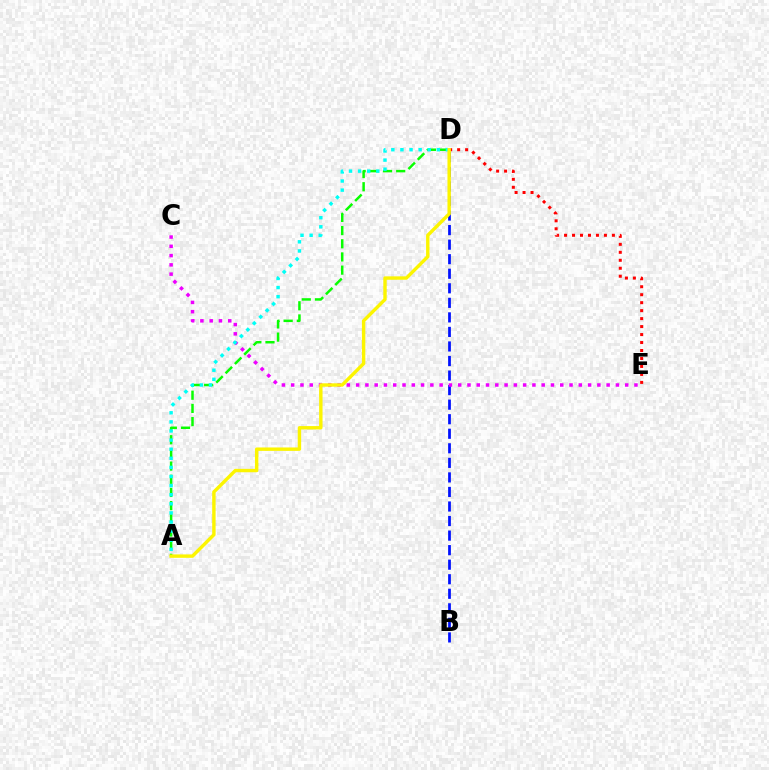{('B', 'D'): [{'color': '#0010ff', 'line_style': 'dashed', 'thickness': 1.98}], ('A', 'D'): [{'color': '#08ff00', 'line_style': 'dashed', 'thickness': 1.79}, {'color': '#00fff6', 'line_style': 'dotted', 'thickness': 2.47}, {'color': '#fcf500', 'line_style': 'solid', 'thickness': 2.45}], ('D', 'E'): [{'color': '#ff0000', 'line_style': 'dotted', 'thickness': 2.17}], ('C', 'E'): [{'color': '#ee00ff', 'line_style': 'dotted', 'thickness': 2.52}]}